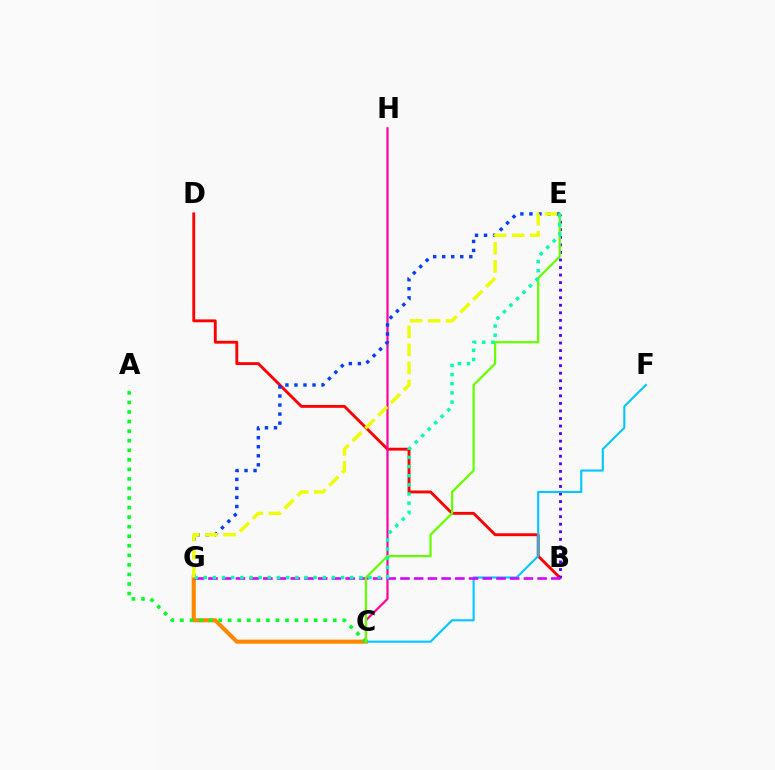{('B', 'D'): [{'color': '#ff0000', 'line_style': 'solid', 'thickness': 2.07}], ('C', 'H'): [{'color': '#ff00a0', 'line_style': 'solid', 'thickness': 1.57}], ('B', 'E'): [{'color': '#4f00ff', 'line_style': 'dotted', 'thickness': 2.05}], ('E', 'G'): [{'color': '#003fff', 'line_style': 'dotted', 'thickness': 2.45}, {'color': '#00ffaf', 'line_style': 'dotted', 'thickness': 2.49}, {'color': '#eeff00', 'line_style': 'dashed', 'thickness': 2.45}], ('C', 'G'): [{'color': '#ff8800', 'line_style': 'solid', 'thickness': 2.95}], ('C', 'F'): [{'color': '#00c7ff', 'line_style': 'solid', 'thickness': 1.52}], ('B', 'G'): [{'color': '#d600ff', 'line_style': 'dashed', 'thickness': 1.86}], ('A', 'C'): [{'color': '#00ff27', 'line_style': 'dotted', 'thickness': 2.6}], ('C', 'E'): [{'color': '#66ff00', 'line_style': 'solid', 'thickness': 1.62}]}